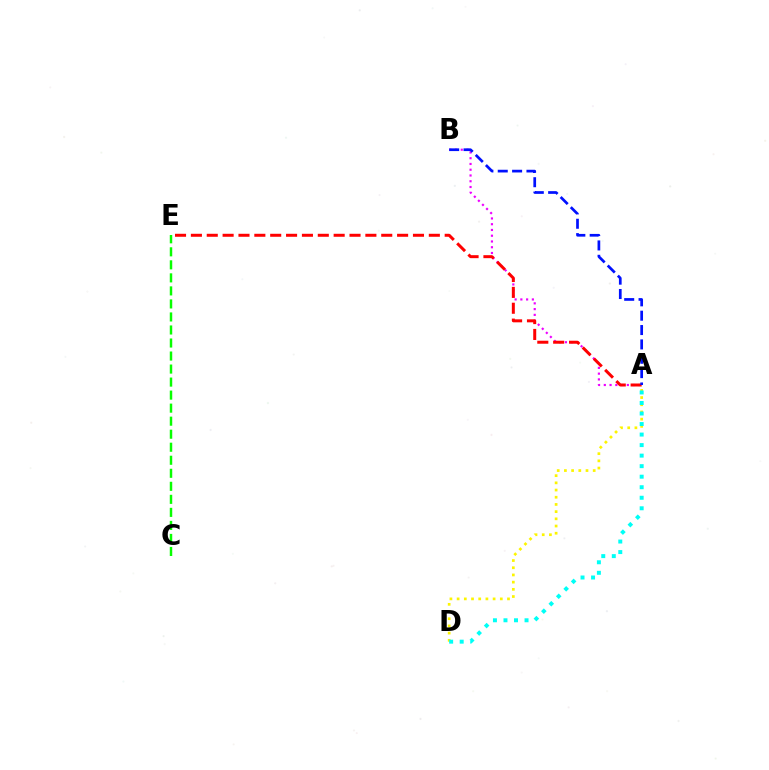{('A', 'D'): [{'color': '#fcf500', 'line_style': 'dotted', 'thickness': 1.96}, {'color': '#00fff6', 'line_style': 'dotted', 'thickness': 2.86}], ('A', 'B'): [{'color': '#ee00ff', 'line_style': 'dotted', 'thickness': 1.56}, {'color': '#0010ff', 'line_style': 'dashed', 'thickness': 1.95}], ('A', 'E'): [{'color': '#ff0000', 'line_style': 'dashed', 'thickness': 2.15}], ('C', 'E'): [{'color': '#08ff00', 'line_style': 'dashed', 'thickness': 1.77}]}